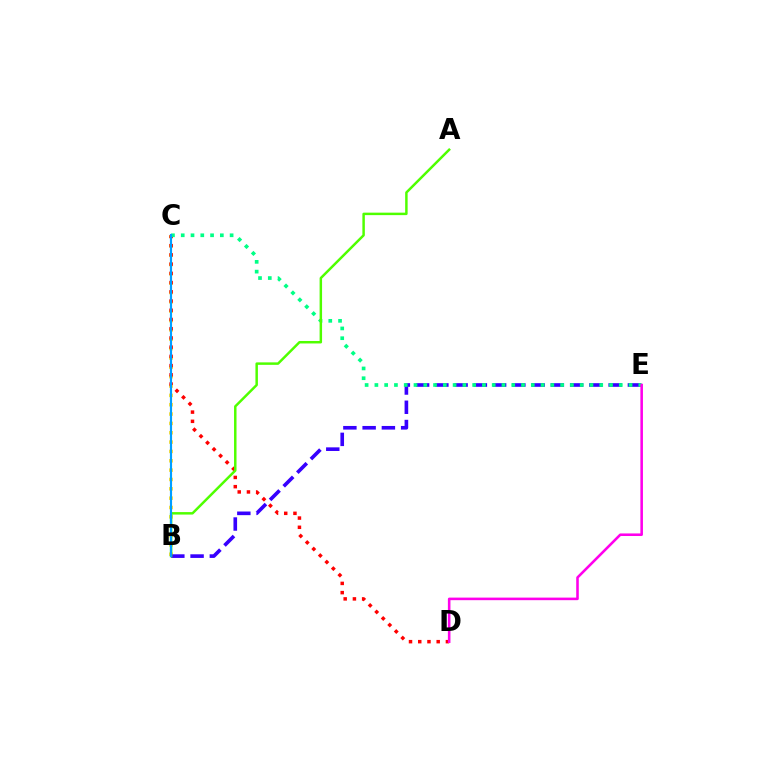{('B', 'C'): [{'color': '#ffd500', 'line_style': 'dotted', 'thickness': 2.54}, {'color': '#009eff', 'line_style': 'solid', 'thickness': 1.55}], ('B', 'E'): [{'color': '#3700ff', 'line_style': 'dashed', 'thickness': 2.62}], ('C', 'D'): [{'color': '#ff0000', 'line_style': 'dotted', 'thickness': 2.51}], ('C', 'E'): [{'color': '#00ff86', 'line_style': 'dotted', 'thickness': 2.66}], ('A', 'B'): [{'color': '#4fff00', 'line_style': 'solid', 'thickness': 1.78}], ('D', 'E'): [{'color': '#ff00ed', 'line_style': 'solid', 'thickness': 1.85}]}